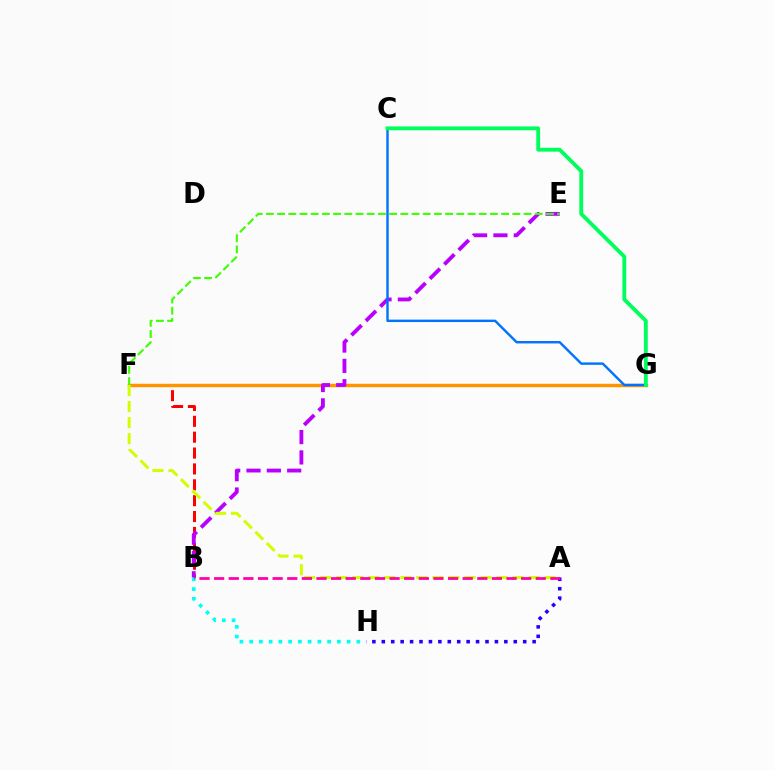{('B', 'F'): [{'color': '#ff0000', 'line_style': 'dashed', 'thickness': 2.16}], ('F', 'G'): [{'color': '#ff9400', 'line_style': 'solid', 'thickness': 2.47}], ('B', 'E'): [{'color': '#b900ff', 'line_style': 'dashed', 'thickness': 2.76}], ('C', 'G'): [{'color': '#0074ff', 'line_style': 'solid', 'thickness': 1.74}, {'color': '#00ff5c', 'line_style': 'solid', 'thickness': 2.77}], ('E', 'F'): [{'color': '#3dff00', 'line_style': 'dashed', 'thickness': 1.52}], ('B', 'H'): [{'color': '#00fff6', 'line_style': 'dotted', 'thickness': 2.65}], ('A', 'H'): [{'color': '#2500ff', 'line_style': 'dotted', 'thickness': 2.56}], ('A', 'F'): [{'color': '#d1ff00', 'line_style': 'dashed', 'thickness': 2.18}], ('A', 'B'): [{'color': '#ff00ac', 'line_style': 'dashed', 'thickness': 1.99}]}